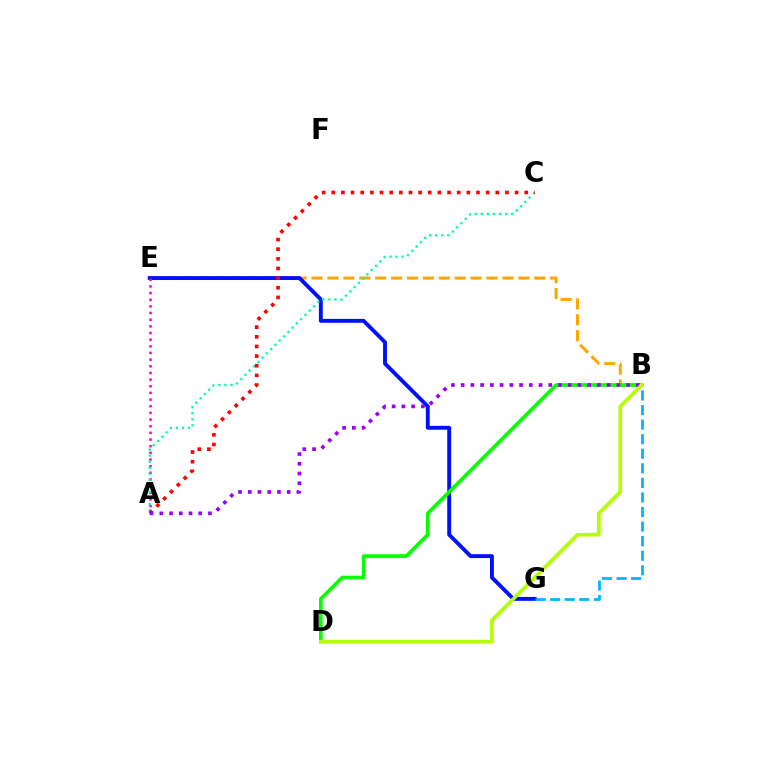{('B', 'E'): [{'color': '#ffa500', 'line_style': 'dashed', 'thickness': 2.16}], ('E', 'G'): [{'color': '#0010ff', 'line_style': 'solid', 'thickness': 2.8}], ('A', 'E'): [{'color': '#ff00bd', 'line_style': 'dotted', 'thickness': 1.81}], ('A', 'C'): [{'color': '#00ff9d', 'line_style': 'dotted', 'thickness': 1.65}, {'color': '#ff0000', 'line_style': 'dotted', 'thickness': 2.62}], ('B', 'D'): [{'color': '#08ff00', 'line_style': 'solid', 'thickness': 2.63}, {'color': '#b3ff00', 'line_style': 'solid', 'thickness': 2.64}], ('A', 'B'): [{'color': '#9b00ff', 'line_style': 'dotted', 'thickness': 2.64}], ('B', 'G'): [{'color': '#00b5ff', 'line_style': 'dashed', 'thickness': 1.98}]}